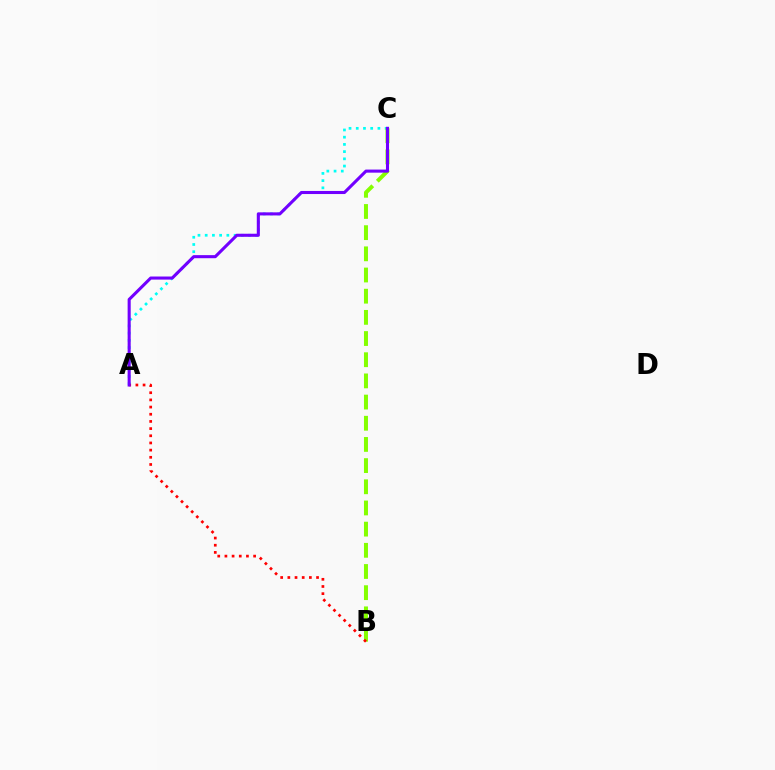{('A', 'C'): [{'color': '#00fff6', 'line_style': 'dotted', 'thickness': 1.96}, {'color': '#7200ff', 'line_style': 'solid', 'thickness': 2.22}], ('B', 'C'): [{'color': '#84ff00', 'line_style': 'dashed', 'thickness': 2.88}], ('A', 'B'): [{'color': '#ff0000', 'line_style': 'dotted', 'thickness': 1.95}]}